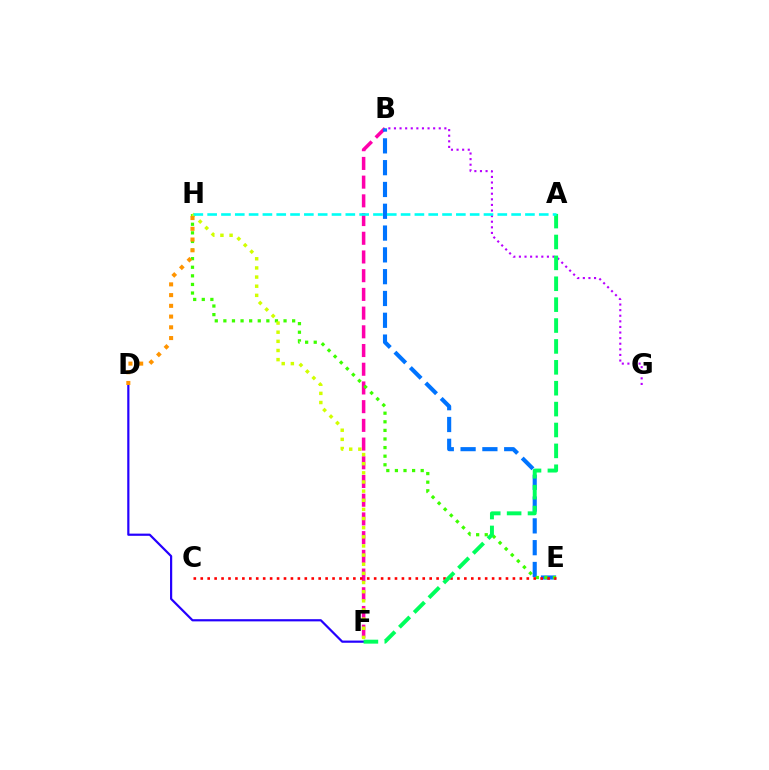{('B', 'F'): [{'color': '#ff00ac', 'line_style': 'dashed', 'thickness': 2.54}], ('D', 'F'): [{'color': '#2500ff', 'line_style': 'solid', 'thickness': 1.58}], ('B', 'E'): [{'color': '#0074ff', 'line_style': 'dashed', 'thickness': 2.96}], ('E', 'H'): [{'color': '#3dff00', 'line_style': 'dotted', 'thickness': 2.34}], ('C', 'E'): [{'color': '#ff0000', 'line_style': 'dotted', 'thickness': 1.88}], ('B', 'G'): [{'color': '#b900ff', 'line_style': 'dotted', 'thickness': 1.52}], ('F', 'H'): [{'color': '#d1ff00', 'line_style': 'dotted', 'thickness': 2.48}], ('A', 'F'): [{'color': '#00ff5c', 'line_style': 'dashed', 'thickness': 2.84}], ('A', 'H'): [{'color': '#00fff6', 'line_style': 'dashed', 'thickness': 1.88}], ('D', 'H'): [{'color': '#ff9400', 'line_style': 'dotted', 'thickness': 2.92}]}